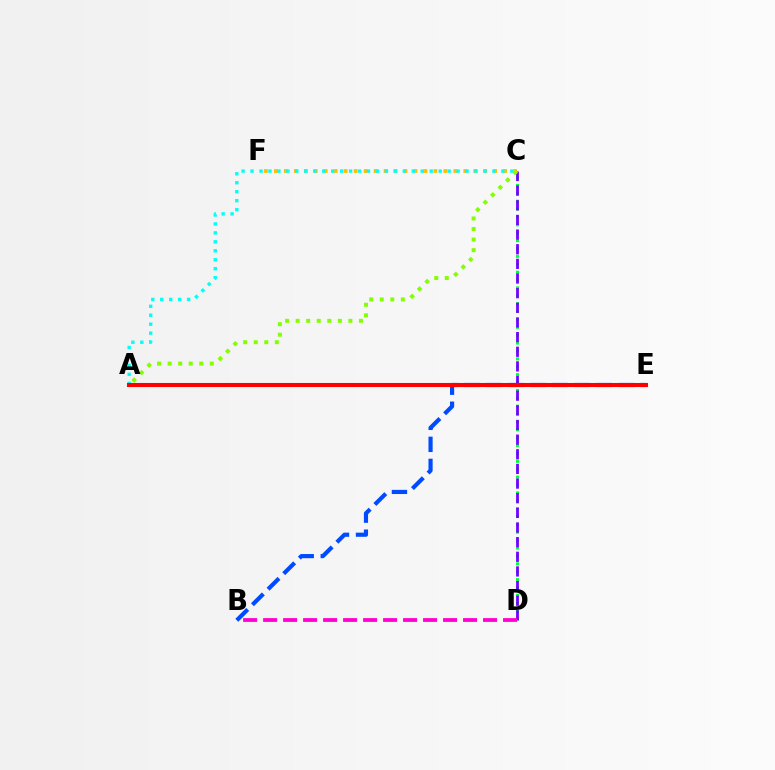{('C', 'D'): [{'color': '#00ff39', 'line_style': 'dotted', 'thickness': 2.14}, {'color': '#7200ff', 'line_style': 'dashed', 'thickness': 1.99}], ('C', 'F'): [{'color': '#ffbd00', 'line_style': 'dotted', 'thickness': 2.71}], ('B', 'D'): [{'color': '#ff00cf', 'line_style': 'dashed', 'thickness': 2.72}], ('A', 'C'): [{'color': '#00fff6', 'line_style': 'dotted', 'thickness': 2.43}, {'color': '#84ff00', 'line_style': 'dotted', 'thickness': 2.87}], ('B', 'E'): [{'color': '#004bff', 'line_style': 'dashed', 'thickness': 2.99}], ('A', 'E'): [{'color': '#ff0000', 'line_style': 'solid', 'thickness': 2.93}]}